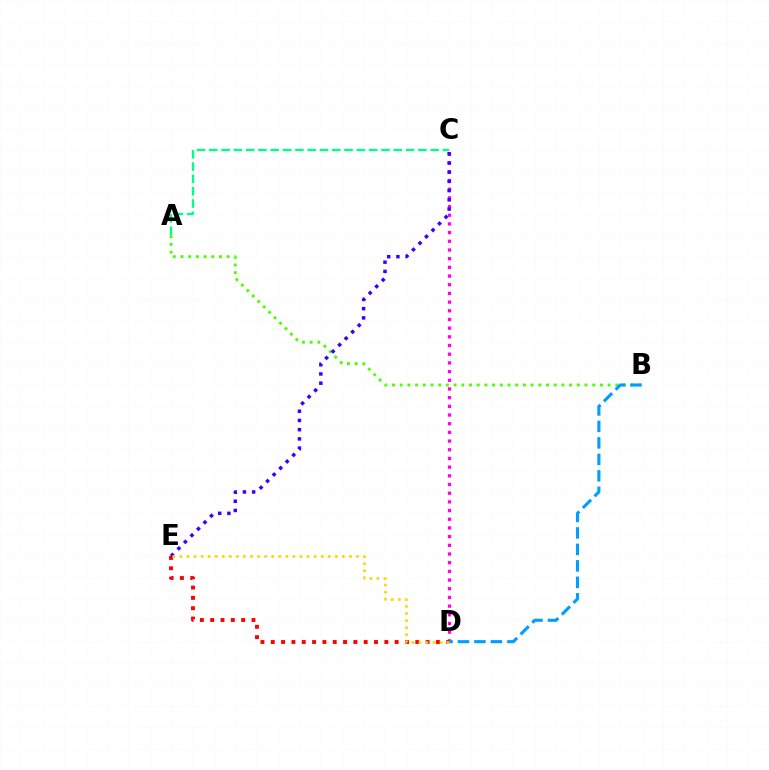{('C', 'D'): [{'color': '#ff00ed', 'line_style': 'dotted', 'thickness': 2.36}], ('D', 'E'): [{'color': '#ff0000', 'line_style': 'dotted', 'thickness': 2.8}, {'color': '#ffd500', 'line_style': 'dotted', 'thickness': 1.92}], ('A', 'C'): [{'color': '#00ff86', 'line_style': 'dashed', 'thickness': 1.67}], ('A', 'B'): [{'color': '#4fff00', 'line_style': 'dotted', 'thickness': 2.09}], ('C', 'E'): [{'color': '#3700ff', 'line_style': 'dotted', 'thickness': 2.51}], ('B', 'D'): [{'color': '#009eff', 'line_style': 'dashed', 'thickness': 2.24}]}